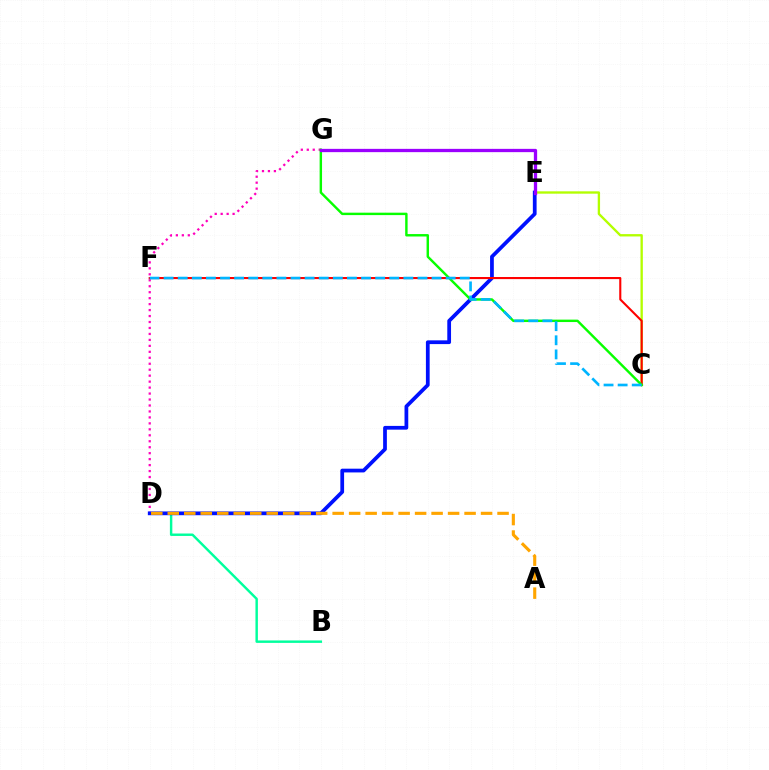{('D', 'G'): [{'color': '#ff00bd', 'line_style': 'dotted', 'thickness': 1.62}], ('B', 'D'): [{'color': '#00ff9d', 'line_style': 'solid', 'thickness': 1.76}], ('C', 'E'): [{'color': '#b3ff00', 'line_style': 'solid', 'thickness': 1.69}], ('D', 'E'): [{'color': '#0010ff', 'line_style': 'solid', 'thickness': 2.7}], ('A', 'D'): [{'color': '#ffa500', 'line_style': 'dashed', 'thickness': 2.24}], ('C', 'F'): [{'color': '#ff0000', 'line_style': 'solid', 'thickness': 1.51}, {'color': '#00b5ff', 'line_style': 'dashed', 'thickness': 1.92}], ('C', 'G'): [{'color': '#08ff00', 'line_style': 'solid', 'thickness': 1.75}], ('E', 'G'): [{'color': '#9b00ff', 'line_style': 'solid', 'thickness': 2.37}]}